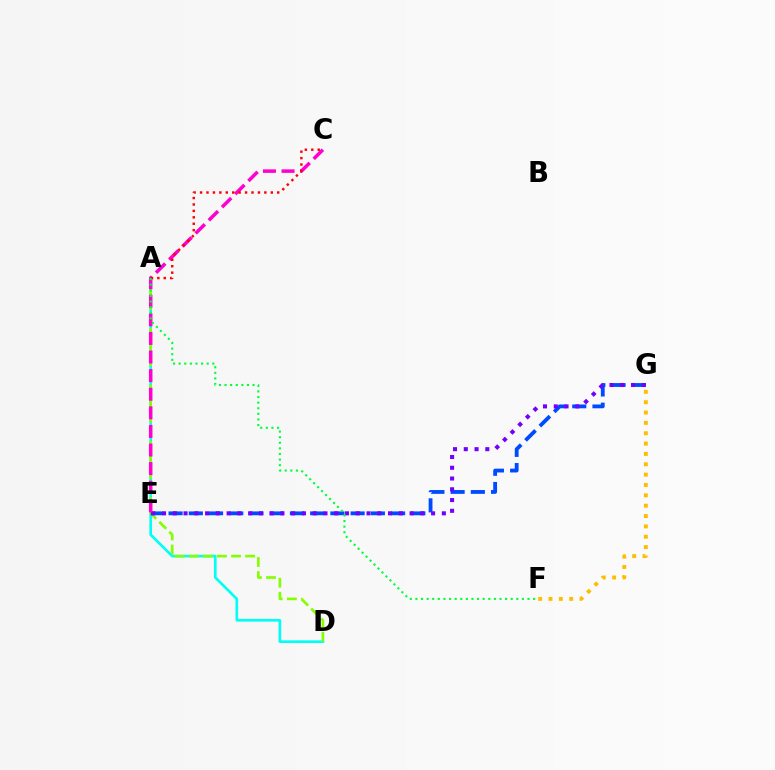{('A', 'D'): [{'color': '#00fff6', 'line_style': 'solid', 'thickness': 1.91}, {'color': '#84ff00', 'line_style': 'dashed', 'thickness': 1.91}], ('E', 'G'): [{'color': '#004bff', 'line_style': 'dashed', 'thickness': 2.75}, {'color': '#7200ff', 'line_style': 'dotted', 'thickness': 2.92}], ('C', 'E'): [{'color': '#ff00cf', 'line_style': 'dashed', 'thickness': 2.53}], ('A', 'C'): [{'color': '#ff0000', 'line_style': 'dotted', 'thickness': 1.75}], ('F', 'G'): [{'color': '#ffbd00', 'line_style': 'dotted', 'thickness': 2.81}], ('A', 'F'): [{'color': '#00ff39', 'line_style': 'dotted', 'thickness': 1.52}]}